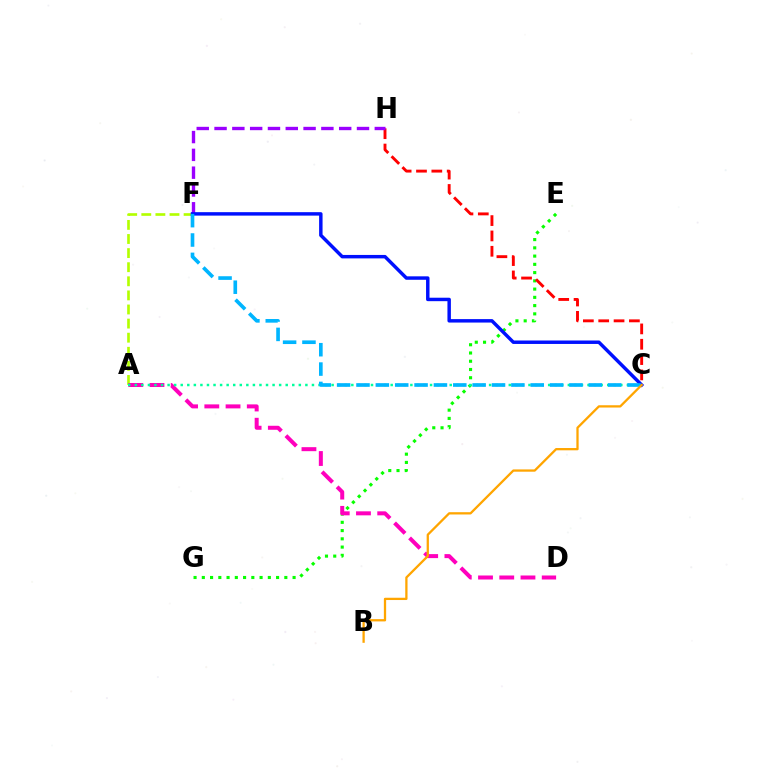{('A', 'F'): [{'color': '#b3ff00', 'line_style': 'dashed', 'thickness': 1.92}], ('E', 'G'): [{'color': '#08ff00', 'line_style': 'dotted', 'thickness': 2.24}], ('A', 'D'): [{'color': '#ff00bd', 'line_style': 'dashed', 'thickness': 2.88}], ('C', 'H'): [{'color': '#ff0000', 'line_style': 'dashed', 'thickness': 2.08}], ('F', 'H'): [{'color': '#9b00ff', 'line_style': 'dashed', 'thickness': 2.42}], ('A', 'C'): [{'color': '#00ff9d', 'line_style': 'dotted', 'thickness': 1.78}], ('C', 'F'): [{'color': '#0010ff', 'line_style': 'solid', 'thickness': 2.49}, {'color': '#00b5ff', 'line_style': 'dashed', 'thickness': 2.63}], ('B', 'C'): [{'color': '#ffa500', 'line_style': 'solid', 'thickness': 1.64}]}